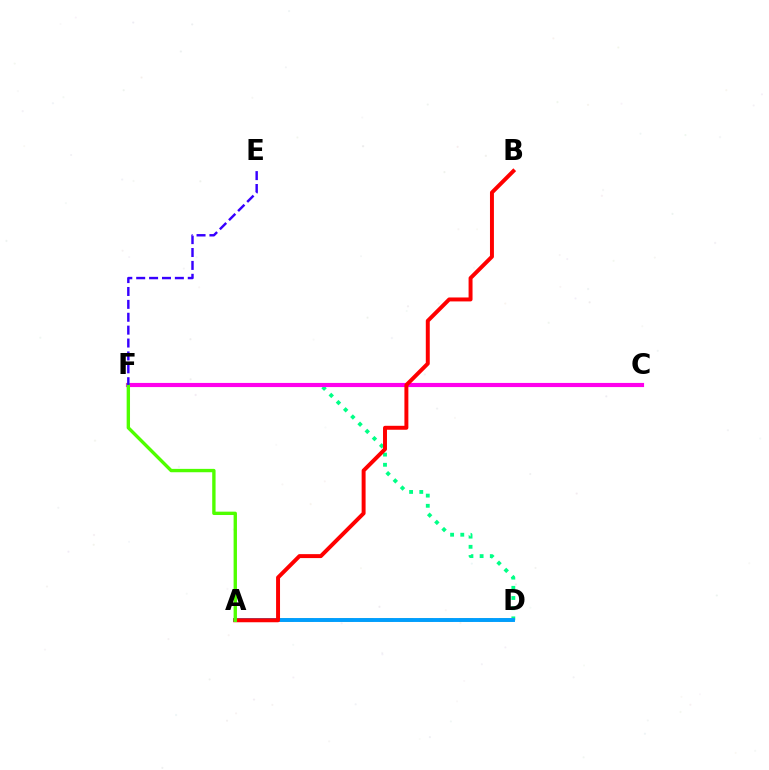{('D', 'F'): [{'color': '#00ff86', 'line_style': 'dotted', 'thickness': 2.77}], ('A', 'D'): [{'color': '#ffd500', 'line_style': 'dashed', 'thickness': 2.71}, {'color': '#009eff', 'line_style': 'solid', 'thickness': 2.82}], ('C', 'F'): [{'color': '#ff00ed', 'line_style': 'solid', 'thickness': 2.98}], ('A', 'B'): [{'color': '#ff0000', 'line_style': 'solid', 'thickness': 2.85}], ('A', 'F'): [{'color': '#4fff00', 'line_style': 'solid', 'thickness': 2.42}], ('E', 'F'): [{'color': '#3700ff', 'line_style': 'dashed', 'thickness': 1.75}]}